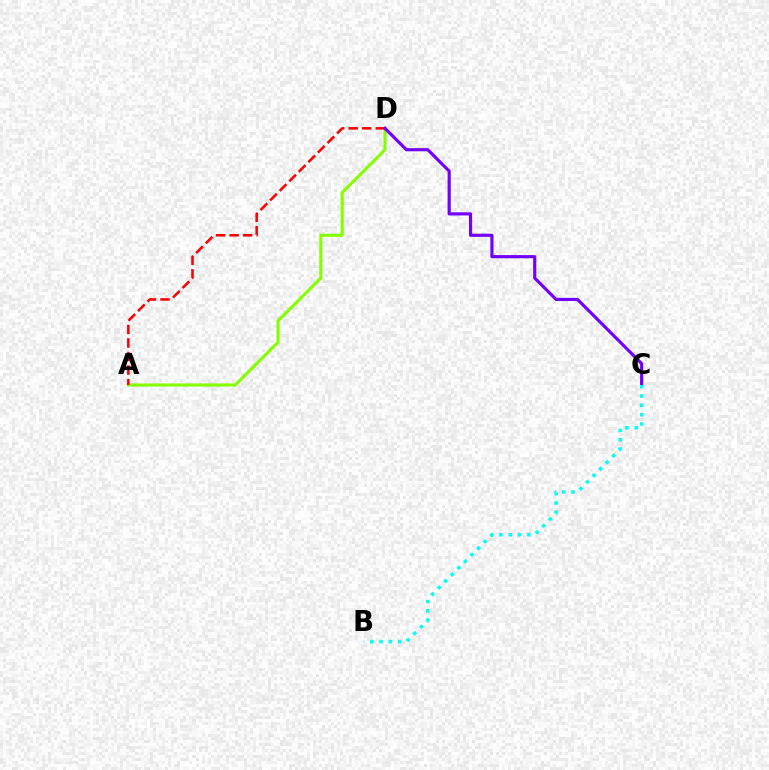{('A', 'D'): [{'color': '#84ff00', 'line_style': 'solid', 'thickness': 2.22}, {'color': '#ff0000', 'line_style': 'dashed', 'thickness': 1.84}], ('C', 'D'): [{'color': '#7200ff', 'line_style': 'solid', 'thickness': 2.27}], ('B', 'C'): [{'color': '#00fff6', 'line_style': 'dotted', 'thickness': 2.53}]}